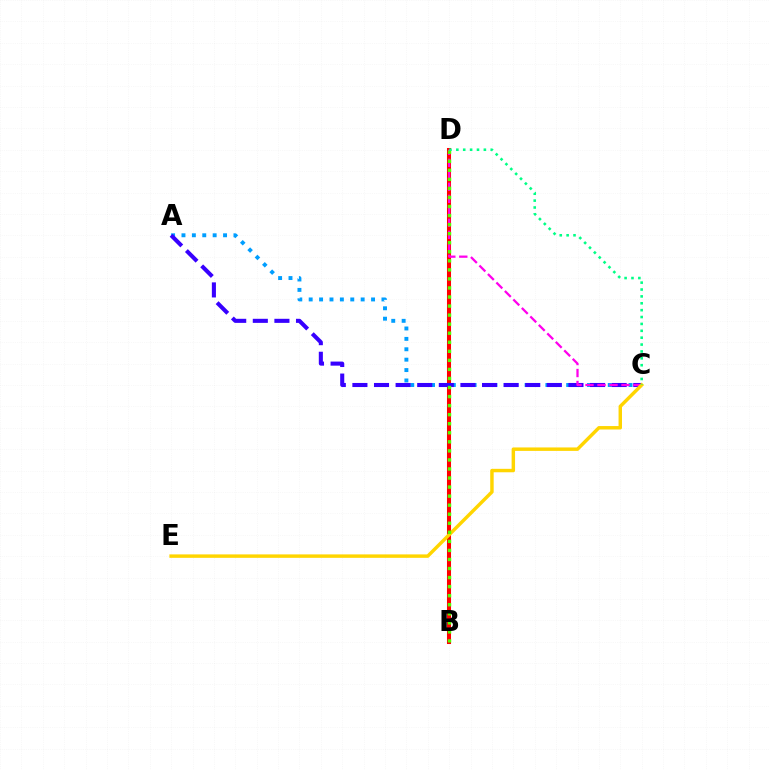{('B', 'D'): [{'color': '#ff0000', 'line_style': 'solid', 'thickness': 2.91}, {'color': '#4fff00', 'line_style': 'dotted', 'thickness': 2.46}], ('A', 'C'): [{'color': '#009eff', 'line_style': 'dotted', 'thickness': 2.82}, {'color': '#3700ff', 'line_style': 'dashed', 'thickness': 2.93}], ('C', 'D'): [{'color': '#ff00ed', 'line_style': 'dashed', 'thickness': 1.63}, {'color': '#00ff86', 'line_style': 'dotted', 'thickness': 1.87}], ('C', 'E'): [{'color': '#ffd500', 'line_style': 'solid', 'thickness': 2.48}]}